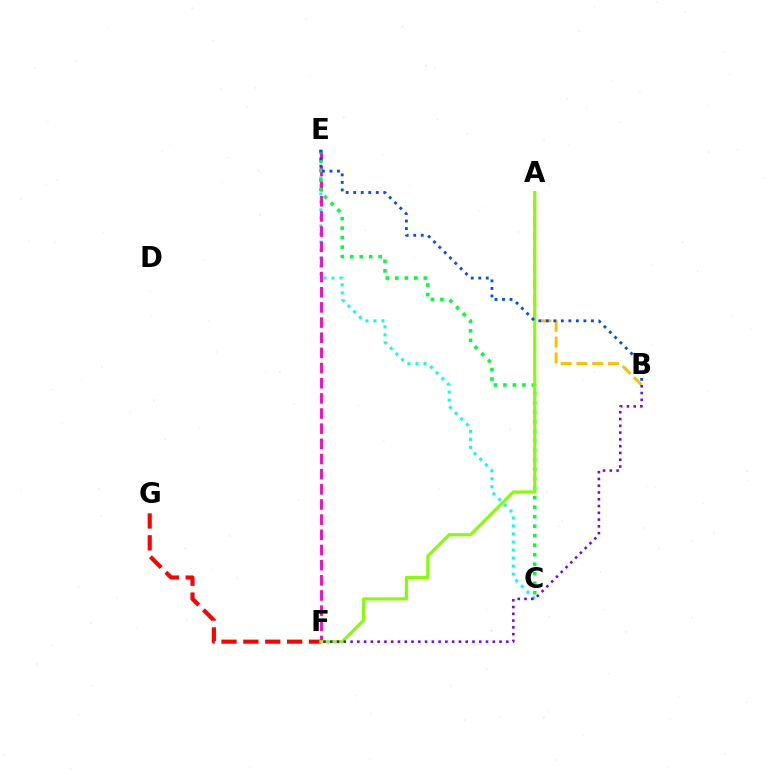{('C', 'E'): [{'color': '#00fff6', 'line_style': 'dotted', 'thickness': 2.18}, {'color': '#00ff39', 'line_style': 'dotted', 'thickness': 2.58}], ('E', 'F'): [{'color': '#ff00cf', 'line_style': 'dashed', 'thickness': 2.06}], ('F', 'G'): [{'color': '#ff0000', 'line_style': 'dashed', 'thickness': 2.97}], ('A', 'B'): [{'color': '#ffbd00', 'line_style': 'dashed', 'thickness': 2.14}], ('A', 'F'): [{'color': '#84ff00', 'line_style': 'solid', 'thickness': 2.23}], ('B', 'F'): [{'color': '#7200ff', 'line_style': 'dotted', 'thickness': 1.84}], ('B', 'E'): [{'color': '#004bff', 'line_style': 'dotted', 'thickness': 2.04}]}